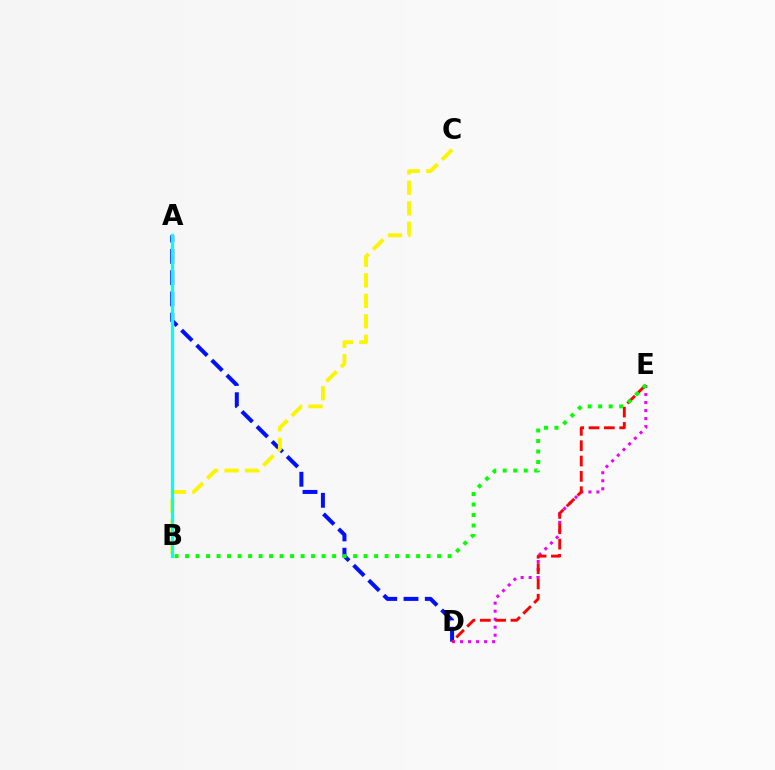{('A', 'D'): [{'color': '#0010ff', 'line_style': 'dashed', 'thickness': 2.89}], ('D', 'E'): [{'color': '#ee00ff', 'line_style': 'dotted', 'thickness': 2.18}, {'color': '#ff0000', 'line_style': 'dashed', 'thickness': 2.08}], ('B', 'C'): [{'color': '#fcf500', 'line_style': 'dashed', 'thickness': 2.78}], ('A', 'B'): [{'color': '#00fff6', 'line_style': 'solid', 'thickness': 2.29}], ('B', 'E'): [{'color': '#08ff00', 'line_style': 'dotted', 'thickness': 2.85}]}